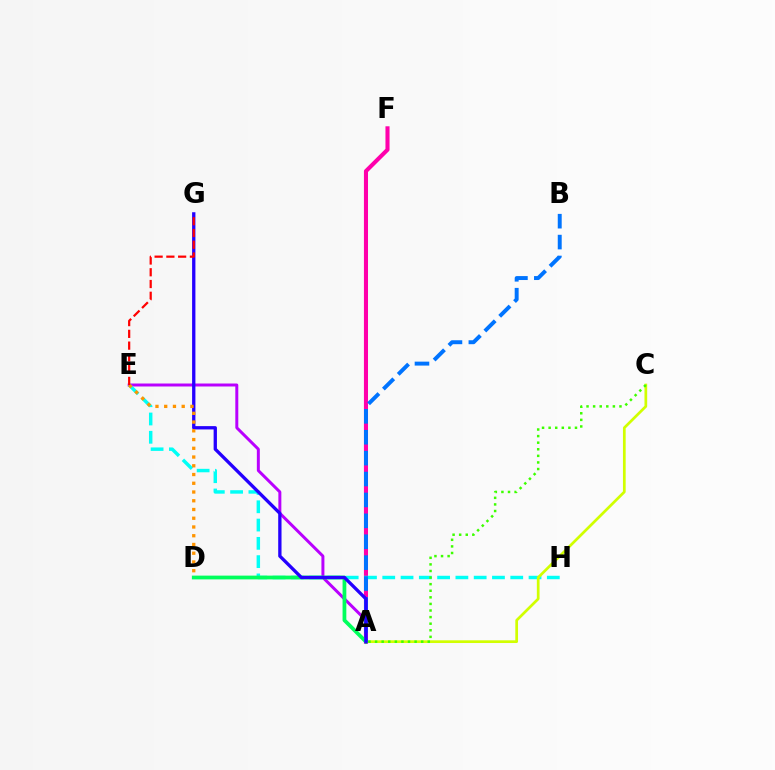{('A', 'F'): [{'color': '#ff00ac', 'line_style': 'solid', 'thickness': 2.94}], ('A', 'E'): [{'color': '#b900ff', 'line_style': 'solid', 'thickness': 2.14}], ('E', 'H'): [{'color': '#00fff6', 'line_style': 'dashed', 'thickness': 2.48}], ('A', 'C'): [{'color': '#d1ff00', 'line_style': 'solid', 'thickness': 1.95}, {'color': '#3dff00', 'line_style': 'dotted', 'thickness': 1.79}], ('A', 'D'): [{'color': '#00ff5c', 'line_style': 'solid', 'thickness': 2.71}], ('A', 'B'): [{'color': '#0074ff', 'line_style': 'dashed', 'thickness': 2.84}], ('A', 'G'): [{'color': '#2500ff', 'line_style': 'solid', 'thickness': 2.38}], ('D', 'E'): [{'color': '#ff9400', 'line_style': 'dotted', 'thickness': 2.38}], ('E', 'G'): [{'color': '#ff0000', 'line_style': 'dashed', 'thickness': 1.6}]}